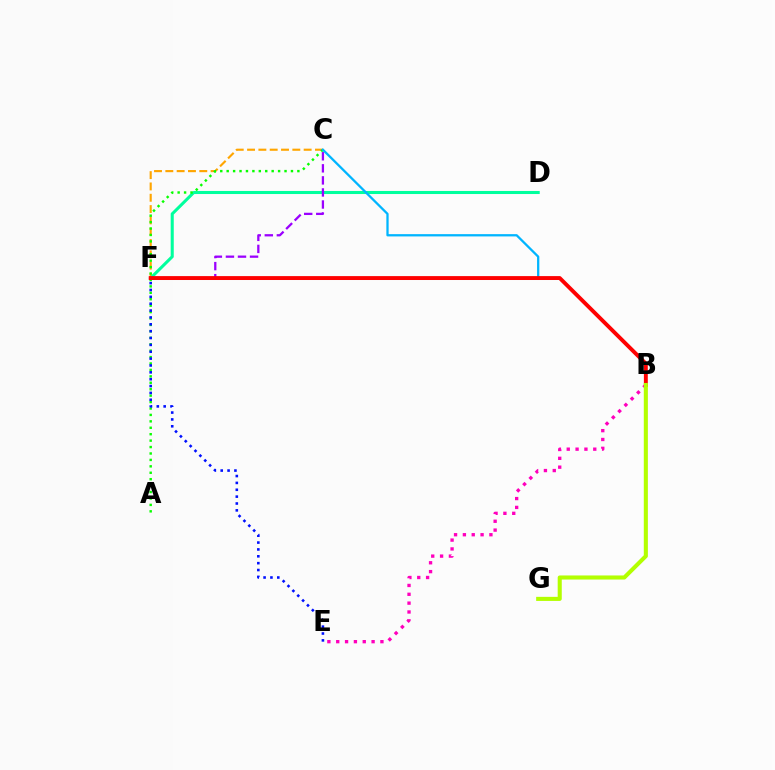{('C', 'F'): [{'color': '#ffa500', 'line_style': 'dashed', 'thickness': 1.54}, {'color': '#9b00ff', 'line_style': 'dashed', 'thickness': 1.64}], ('D', 'F'): [{'color': '#00ff9d', 'line_style': 'solid', 'thickness': 2.2}], ('A', 'C'): [{'color': '#08ff00', 'line_style': 'dotted', 'thickness': 1.75}], ('E', 'F'): [{'color': '#0010ff', 'line_style': 'dotted', 'thickness': 1.86}], ('B', 'C'): [{'color': '#00b5ff', 'line_style': 'solid', 'thickness': 1.64}], ('B', 'F'): [{'color': '#ff0000', 'line_style': 'solid', 'thickness': 2.81}], ('B', 'E'): [{'color': '#ff00bd', 'line_style': 'dotted', 'thickness': 2.4}], ('B', 'G'): [{'color': '#b3ff00', 'line_style': 'solid', 'thickness': 2.93}]}